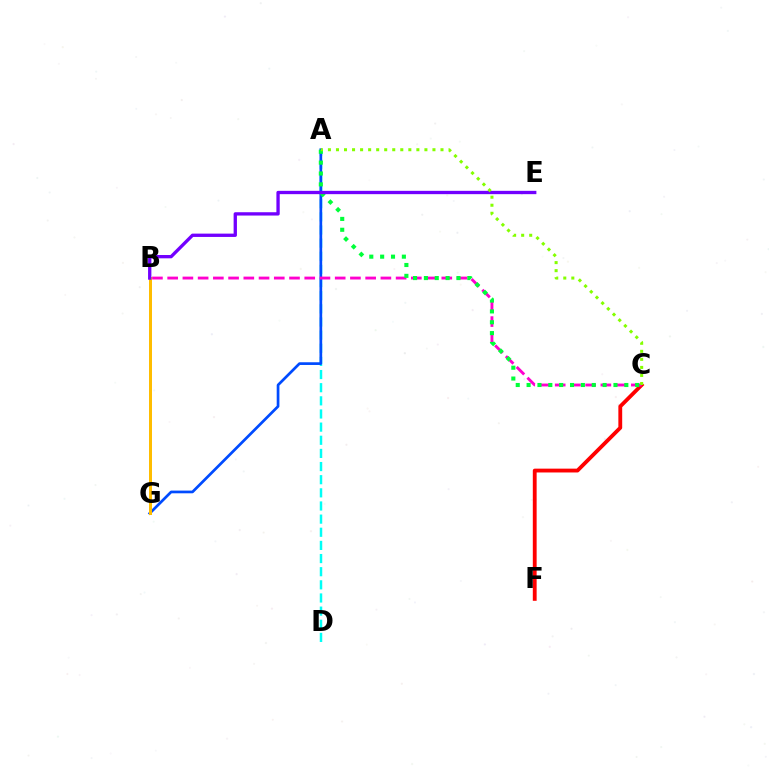{('A', 'D'): [{'color': '#00fff6', 'line_style': 'dashed', 'thickness': 1.79}], ('A', 'G'): [{'color': '#004bff', 'line_style': 'solid', 'thickness': 1.95}], ('B', 'G'): [{'color': '#ffbd00', 'line_style': 'solid', 'thickness': 2.16}], ('C', 'F'): [{'color': '#ff0000', 'line_style': 'solid', 'thickness': 2.76}], ('B', 'C'): [{'color': '#ff00cf', 'line_style': 'dashed', 'thickness': 2.07}], ('A', 'C'): [{'color': '#00ff39', 'line_style': 'dotted', 'thickness': 2.95}, {'color': '#84ff00', 'line_style': 'dotted', 'thickness': 2.18}], ('B', 'E'): [{'color': '#7200ff', 'line_style': 'solid', 'thickness': 2.39}]}